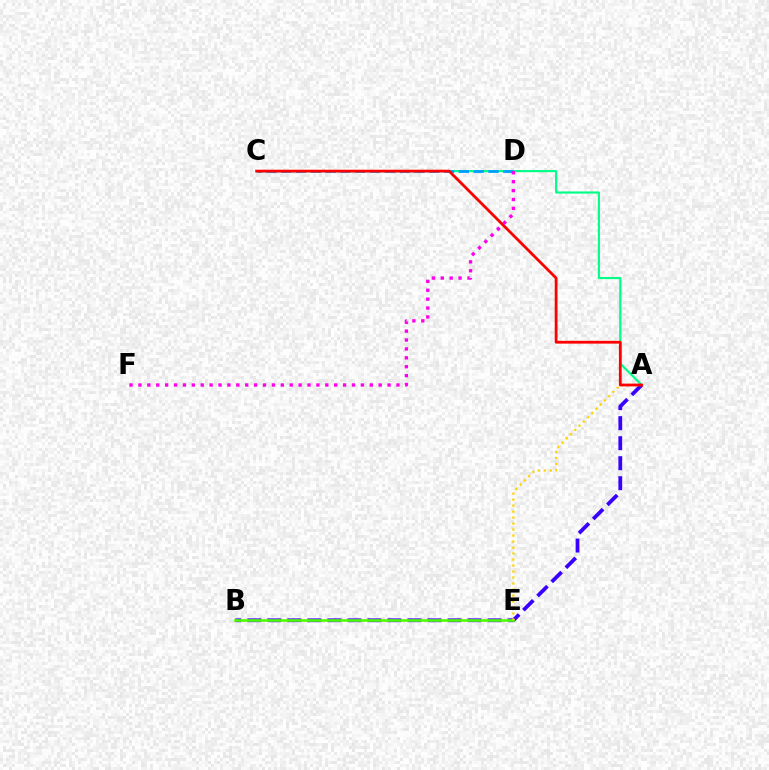{('A', 'C'): [{'color': '#00ff86', 'line_style': 'solid', 'thickness': 1.55}, {'color': '#ff0000', 'line_style': 'solid', 'thickness': 2.0}], ('A', 'B'): [{'color': '#3700ff', 'line_style': 'dashed', 'thickness': 2.72}], ('B', 'E'): [{'color': '#4fff00', 'line_style': 'solid', 'thickness': 1.89}], ('C', 'D'): [{'color': '#009eff', 'line_style': 'dashed', 'thickness': 2.01}], ('A', 'E'): [{'color': '#ffd500', 'line_style': 'dotted', 'thickness': 1.63}], ('D', 'F'): [{'color': '#ff00ed', 'line_style': 'dotted', 'thickness': 2.42}]}